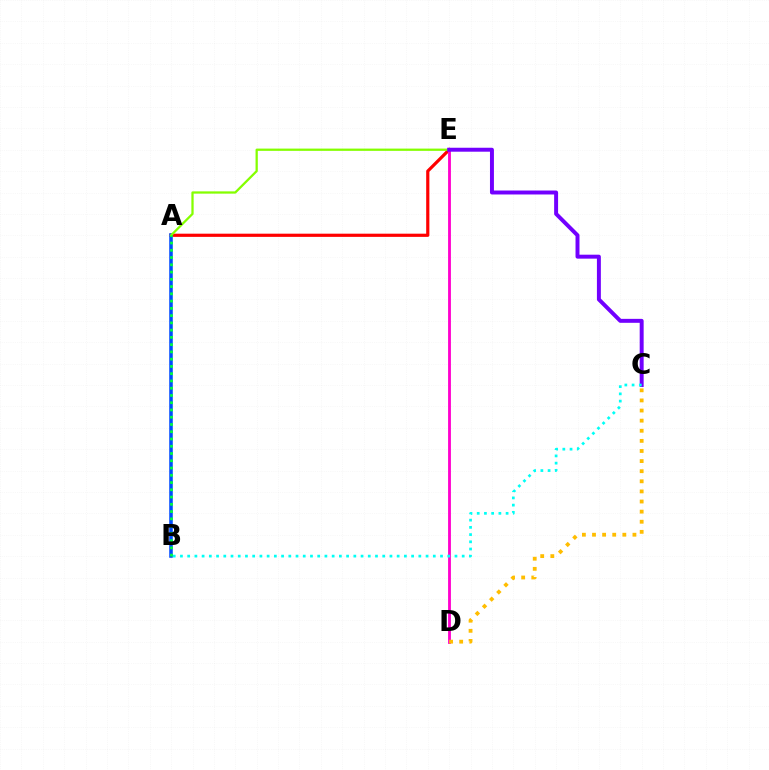{('A', 'E'): [{'color': '#ff0000', 'line_style': 'solid', 'thickness': 2.29}, {'color': '#84ff00', 'line_style': 'solid', 'thickness': 1.63}], ('D', 'E'): [{'color': '#ff00cf', 'line_style': 'solid', 'thickness': 2.04}], ('A', 'B'): [{'color': '#004bff', 'line_style': 'solid', 'thickness': 2.55}, {'color': '#00ff39', 'line_style': 'dotted', 'thickness': 1.97}], ('C', 'D'): [{'color': '#ffbd00', 'line_style': 'dotted', 'thickness': 2.75}], ('C', 'E'): [{'color': '#7200ff', 'line_style': 'solid', 'thickness': 2.85}], ('B', 'C'): [{'color': '#00fff6', 'line_style': 'dotted', 'thickness': 1.96}]}